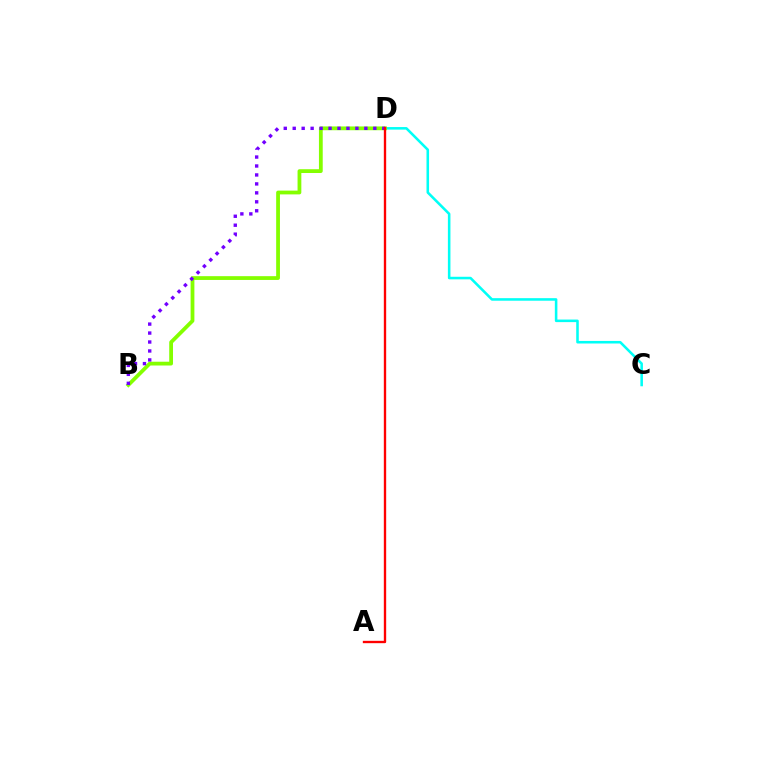{('C', 'D'): [{'color': '#00fff6', 'line_style': 'solid', 'thickness': 1.84}], ('B', 'D'): [{'color': '#84ff00', 'line_style': 'solid', 'thickness': 2.72}, {'color': '#7200ff', 'line_style': 'dotted', 'thickness': 2.43}], ('A', 'D'): [{'color': '#ff0000', 'line_style': 'solid', 'thickness': 1.69}]}